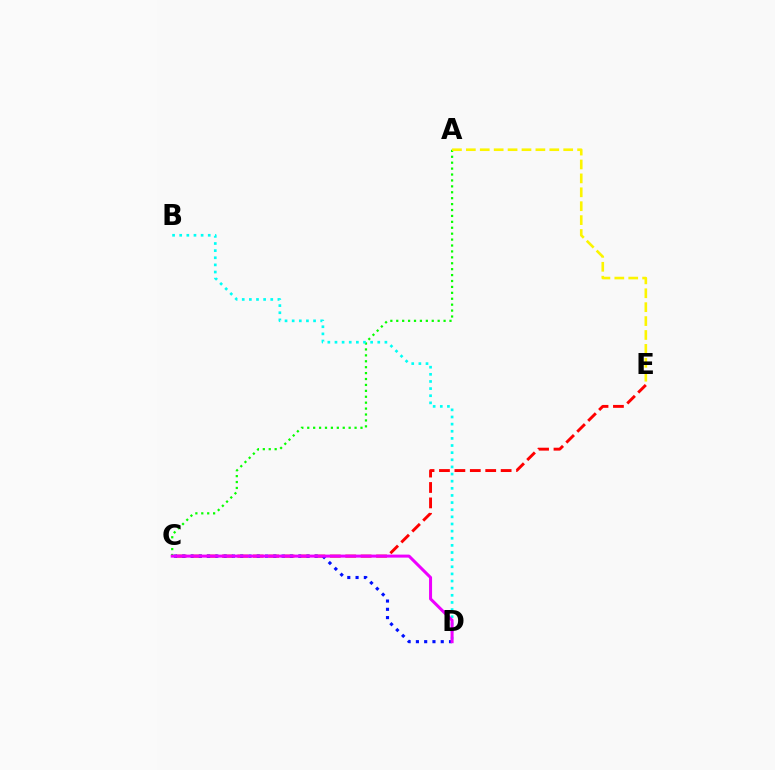{('A', 'C'): [{'color': '#08ff00', 'line_style': 'dotted', 'thickness': 1.61}], ('C', 'E'): [{'color': '#ff0000', 'line_style': 'dashed', 'thickness': 2.09}], ('C', 'D'): [{'color': '#0010ff', 'line_style': 'dotted', 'thickness': 2.25}, {'color': '#ee00ff', 'line_style': 'solid', 'thickness': 2.18}], ('A', 'E'): [{'color': '#fcf500', 'line_style': 'dashed', 'thickness': 1.89}], ('B', 'D'): [{'color': '#00fff6', 'line_style': 'dotted', 'thickness': 1.94}]}